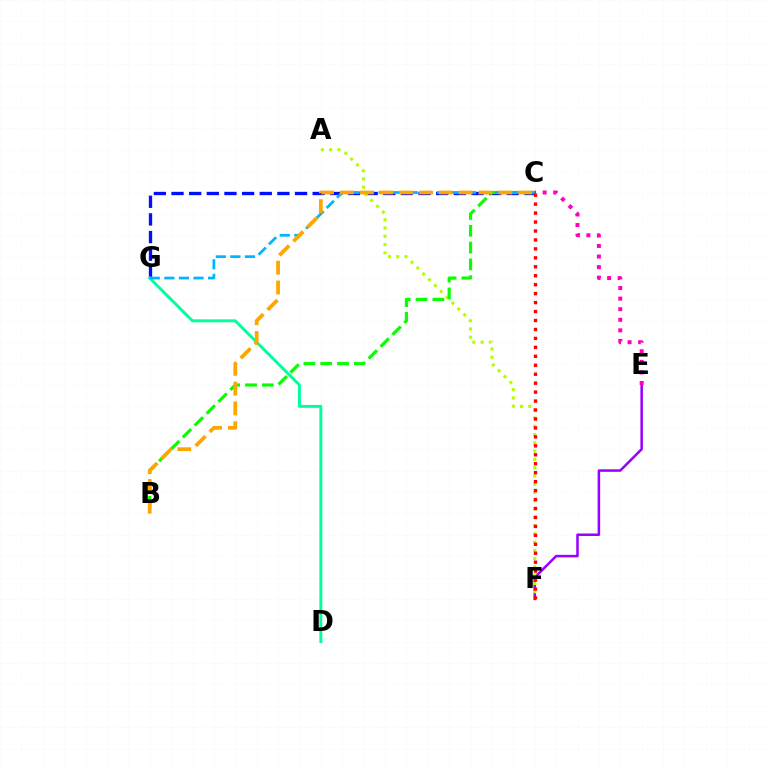{('E', 'F'): [{'color': '#9b00ff', 'line_style': 'solid', 'thickness': 1.82}], ('C', 'G'): [{'color': '#0010ff', 'line_style': 'dashed', 'thickness': 2.4}, {'color': '#00b5ff', 'line_style': 'dashed', 'thickness': 1.98}], ('A', 'F'): [{'color': '#b3ff00', 'line_style': 'dotted', 'thickness': 2.25}], ('B', 'C'): [{'color': '#08ff00', 'line_style': 'dashed', 'thickness': 2.28}, {'color': '#ffa500', 'line_style': 'dashed', 'thickness': 2.69}], ('D', 'G'): [{'color': '#00ff9d', 'line_style': 'solid', 'thickness': 2.1}], ('C', 'E'): [{'color': '#ff00bd', 'line_style': 'dotted', 'thickness': 2.87}], ('C', 'F'): [{'color': '#ff0000', 'line_style': 'dotted', 'thickness': 2.43}]}